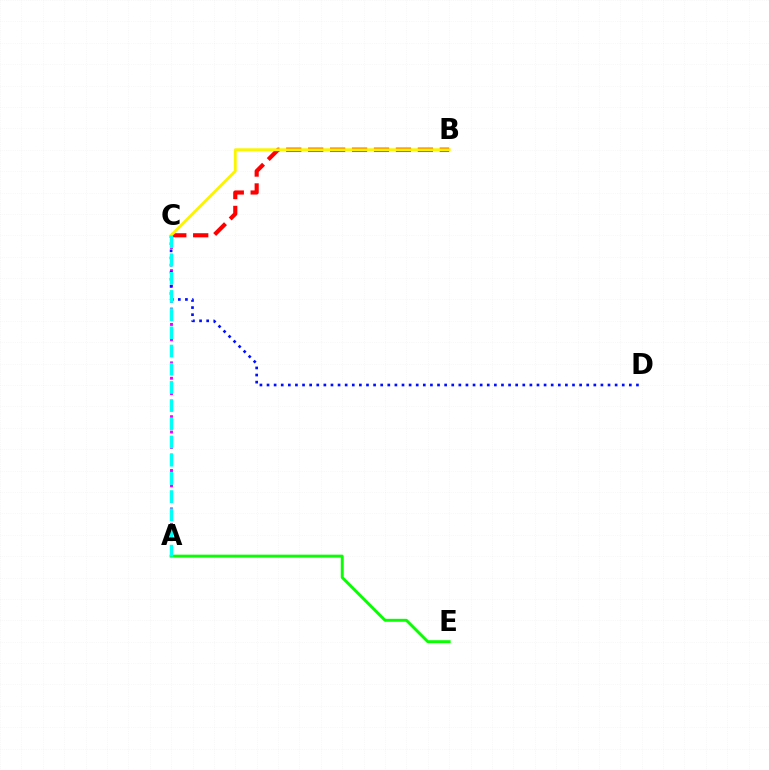{('A', 'C'): [{'color': '#ee00ff', 'line_style': 'dotted', 'thickness': 2.09}, {'color': '#00fff6', 'line_style': 'dashed', 'thickness': 2.47}], ('C', 'D'): [{'color': '#0010ff', 'line_style': 'dotted', 'thickness': 1.93}], ('B', 'C'): [{'color': '#ff0000', 'line_style': 'dashed', 'thickness': 2.98}, {'color': '#fcf500', 'line_style': 'solid', 'thickness': 2.05}], ('A', 'E'): [{'color': '#08ff00', 'line_style': 'solid', 'thickness': 2.1}]}